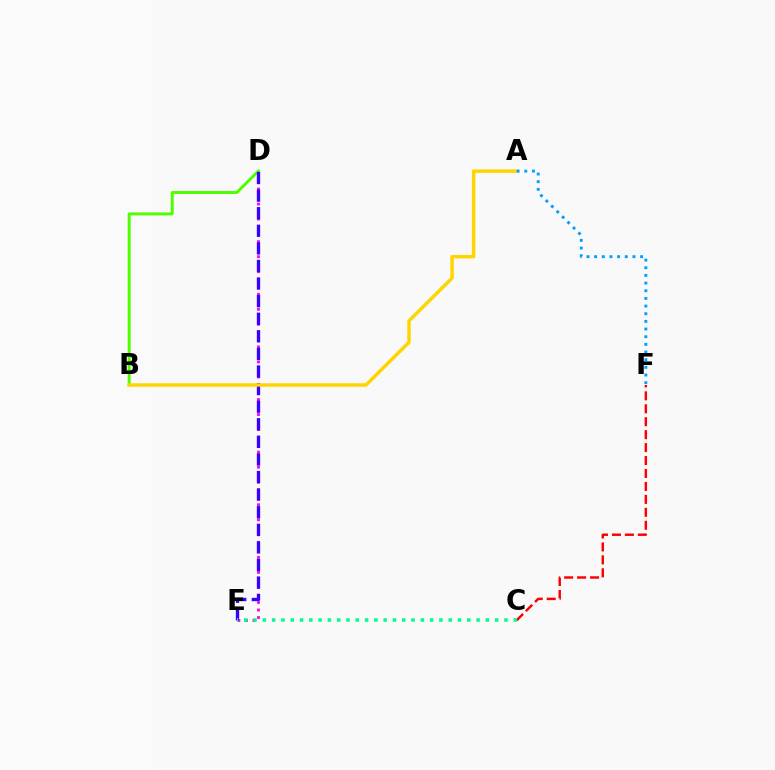{('B', 'D'): [{'color': '#4fff00', 'line_style': 'solid', 'thickness': 2.14}], ('C', 'F'): [{'color': '#ff0000', 'line_style': 'dashed', 'thickness': 1.76}], ('D', 'E'): [{'color': '#ff00ed', 'line_style': 'dotted', 'thickness': 2.04}, {'color': '#3700ff', 'line_style': 'dashed', 'thickness': 2.39}], ('A', 'B'): [{'color': '#ffd500', 'line_style': 'solid', 'thickness': 2.49}], ('A', 'F'): [{'color': '#009eff', 'line_style': 'dotted', 'thickness': 2.08}], ('C', 'E'): [{'color': '#00ff86', 'line_style': 'dotted', 'thickness': 2.52}]}